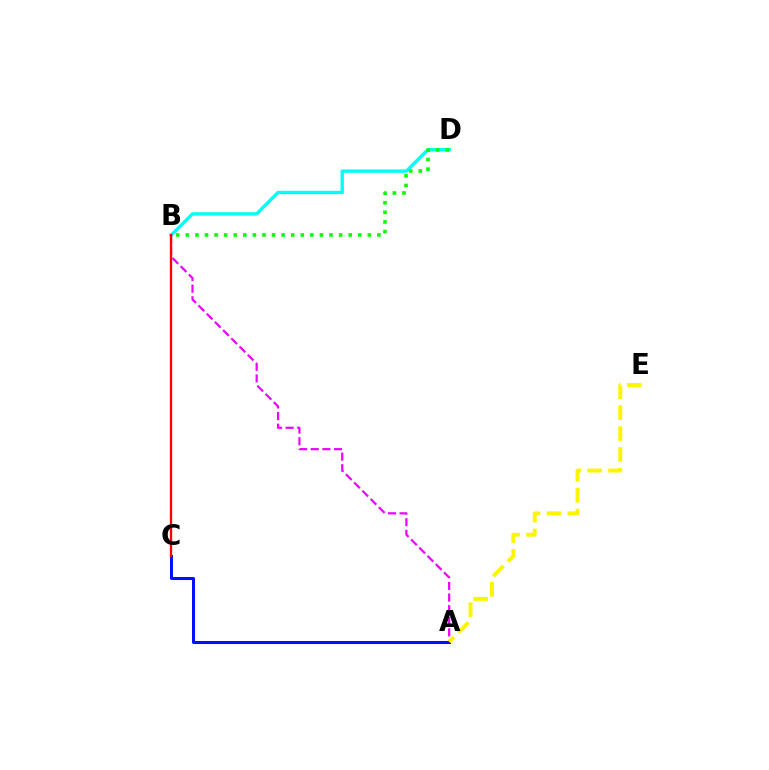{('A', 'C'): [{'color': '#0010ff', 'line_style': 'solid', 'thickness': 2.17}], ('B', 'D'): [{'color': '#00fff6', 'line_style': 'solid', 'thickness': 2.43}, {'color': '#08ff00', 'line_style': 'dotted', 'thickness': 2.6}], ('A', 'B'): [{'color': '#ee00ff', 'line_style': 'dashed', 'thickness': 1.58}], ('B', 'C'): [{'color': '#ff0000', 'line_style': 'solid', 'thickness': 1.68}], ('A', 'E'): [{'color': '#fcf500', 'line_style': 'dashed', 'thickness': 2.84}]}